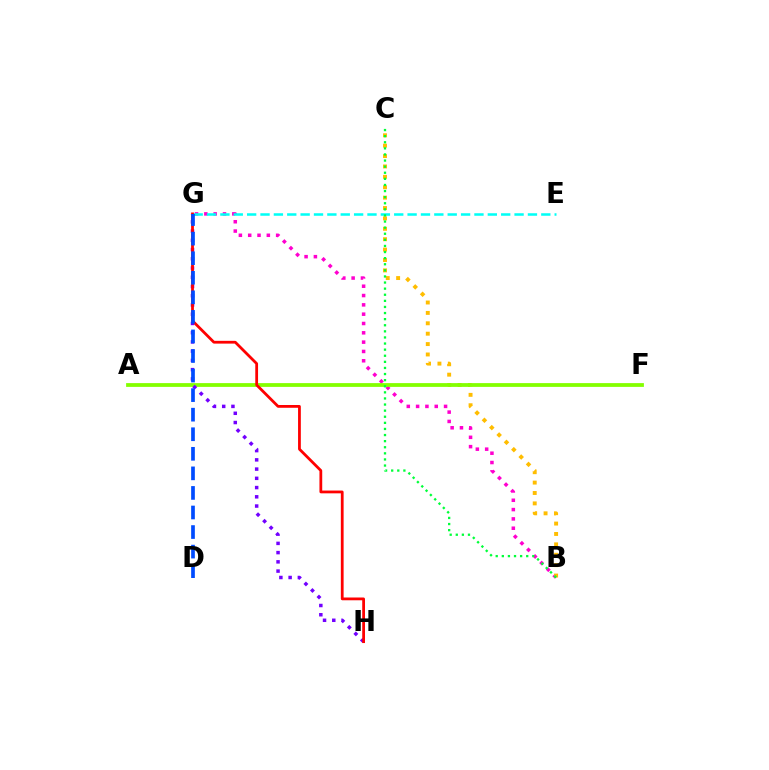{('B', 'G'): [{'color': '#ff00cf', 'line_style': 'dotted', 'thickness': 2.53}], ('B', 'C'): [{'color': '#ffbd00', 'line_style': 'dotted', 'thickness': 2.82}, {'color': '#00ff39', 'line_style': 'dotted', 'thickness': 1.66}], ('E', 'G'): [{'color': '#00fff6', 'line_style': 'dashed', 'thickness': 1.82}], ('A', 'F'): [{'color': '#84ff00', 'line_style': 'solid', 'thickness': 2.72}], ('G', 'H'): [{'color': '#7200ff', 'line_style': 'dotted', 'thickness': 2.51}, {'color': '#ff0000', 'line_style': 'solid', 'thickness': 2.0}], ('D', 'G'): [{'color': '#004bff', 'line_style': 'dashed', 'thickness': 2.66}]}